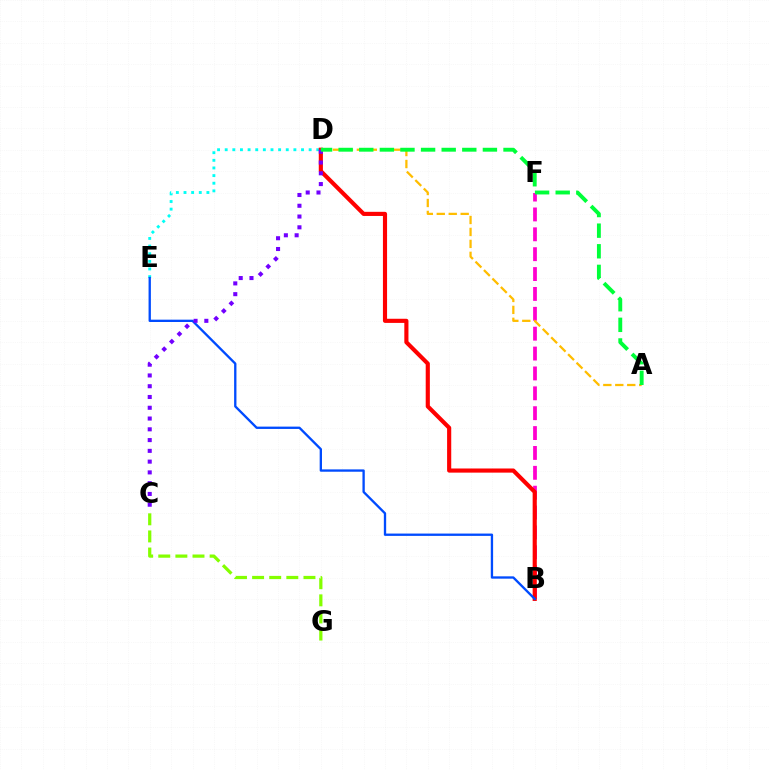{('D', 'E'): [{'color': '#00fff6', 'line_style': 'dotted', 'thickness': 2.07}], ('B', 'F'): [{'color': '#ff00cf', 'line_style': 'dashed', 'thickness': 2.7}], ('C', 'G'): [{'color': '#84ff00', 'line_style': 'dashed', 'thickness': 2.33}], ('B', 'D'): [{'color': '#ff0000', 'line_style': 'solid', 'thickness': 2.98}], ('B', 'E'): [{'color': '#004bff', 'line_style': 'solid', 'thickness': 1.68}], ('A', 'D'): [{'color': '#ffbd00', 'line_style': 'dashed', 'thickness': 1.62}, {'color': '#00ff39', 'line_style': 'dashed', 'thickness': 2.8}], ('C', 'D'): [{'color': '#7200ff', 'line_style': 'dotted', 'thickness': 2.93}]}